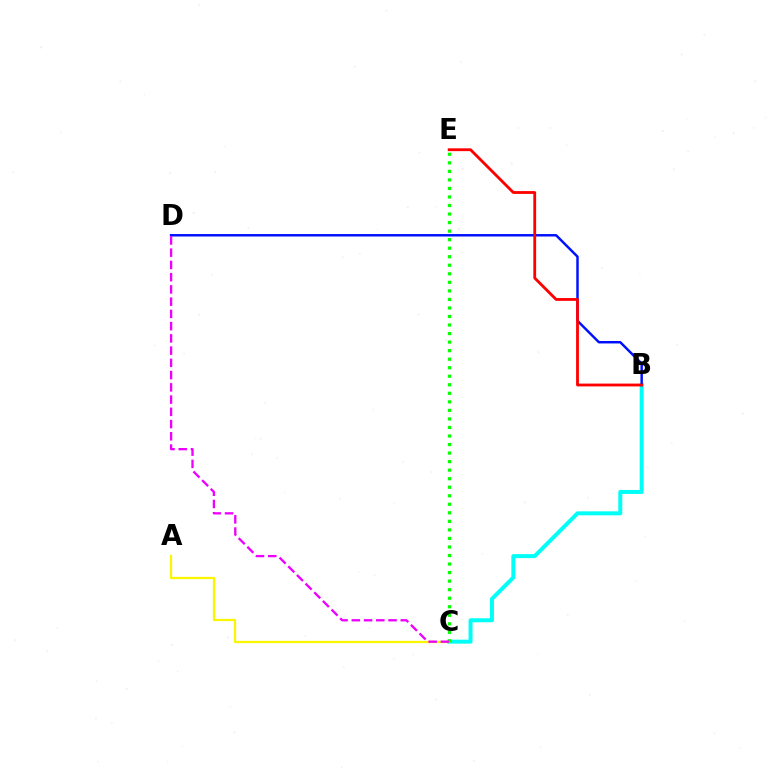{('B', 'C'): [{'color': '#00fff6', 'line_style': 'solid', 'thickness': 2.87}], ('A', 'C'): [{'color': '#fcf500', 'line_style': 'solid', 'thickness': 1.63}], ('B', 'D'): [{'color': '#0010ff', 'line_style': 'solid', 'thickness': 1.77}], ('C', 'E'): [{'color': '#08ff00', 'line_style': 'dotted', 'thickness': 2.32}], ('B', 'E'): [{'color': '#ff0000', 'line_style': 'solid', 'thickness': 2.03}], ('C', 'D'): [{'color': '#ee00ff', 'line_style': 'dashed', 'thickness': 1.66}]}